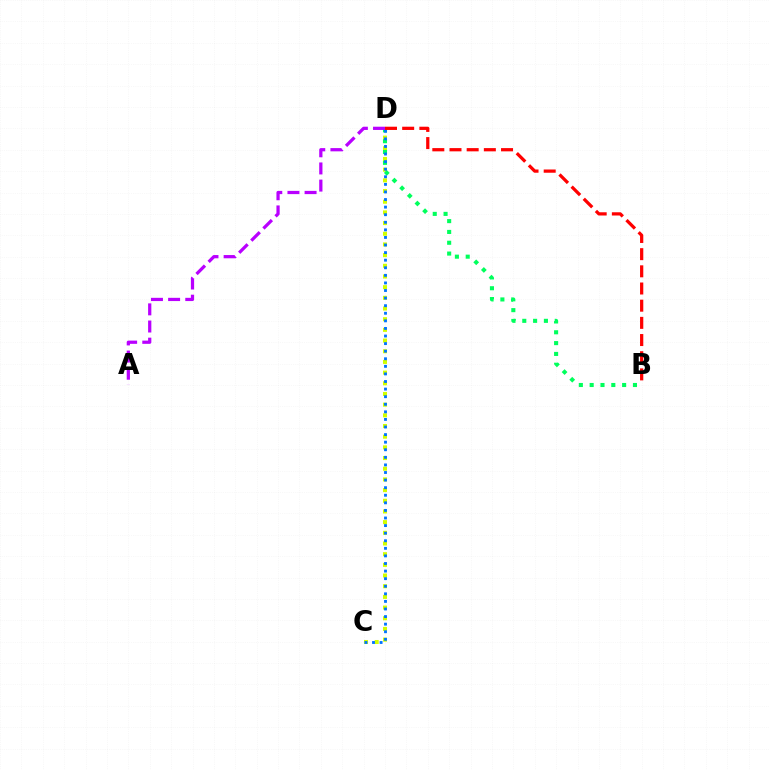{('C', 'D'): [{'color': '#d1ff00', 'line_style': 'dotted', 'thickness': 2.9}, {'color': '#0074ff', 'line_style': 'dotted', 'thickness': 2.06}], ('B', 'D'): [{'color': '#00ff5c', 'line_style': 'dotted', 'thickness': 2.94}, {'color': '#ff0000', 'line_style': 'dashed', 'thickness': 2.33}], ('A', 'D'): [{'color': '#b900ff', 'line_style': 'dashed', 'thickness': 2.33}]}